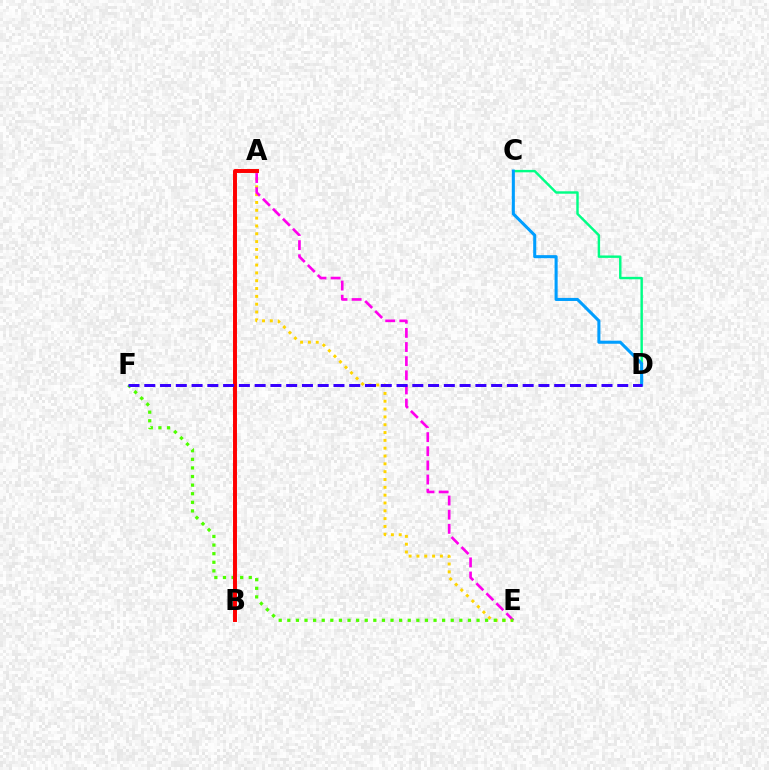{('A', 'E'): [{'color': '#ffd500', 'line_style': 'dotted', 'thickness': 2.13}, {'color': '#ff00ed', 'line_style': 'dashed', 'thickness': 1.92}], ('E', 'F'): [{'color': '#4fff00', 'line_style': 'dotted', 'thickness': 2.34}], ('A', 'B'): [{'color': '#ff0000', 'line_style': 'solid', 'thickness': 2.85}], ('C', 'D'): [{'color': '#00ff86', 'line_style': 'solid', 'thickness': 1.75}, {'color': '#009eff', 'line_style': 'solid', 'thickness': 2.2}], ('D', 'F'): [{'color': '#3700ff', 'line_style': 'dashed', 'thickness': 2.14}]}